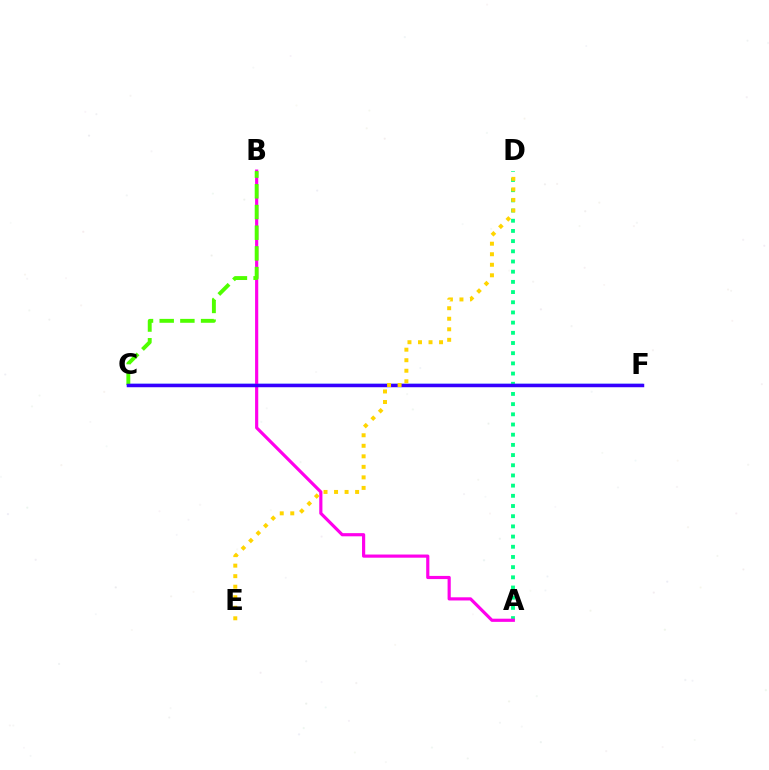{('C', 'F'): [{'color': '#ff0000', 'line_style': 'dotted', 'thickness': 1.97}, {'color': '#009eff', 'line_style': 'solid', 'thickness': 1.74}, {'color': '#3700ff', 'line_style': 'solid', 'thickness': 2.5}], ('A', 'D'): [{'color': '#00ff86', 'line_style': 'dotted', 'thickness': 2.77}], ('A', 'B'): [{'color': '#ff00ed', 'line_style': 'solid', 'thickness': 2.28}], ('B', 'C'): [{'color': '#4fff00', 'line_style': 'dashed', 'thickness': 2.81}], ('D', 'E'): [{'color': '#ffd500', 'line_style': 'dotted', 'thickness': 2.86}]}